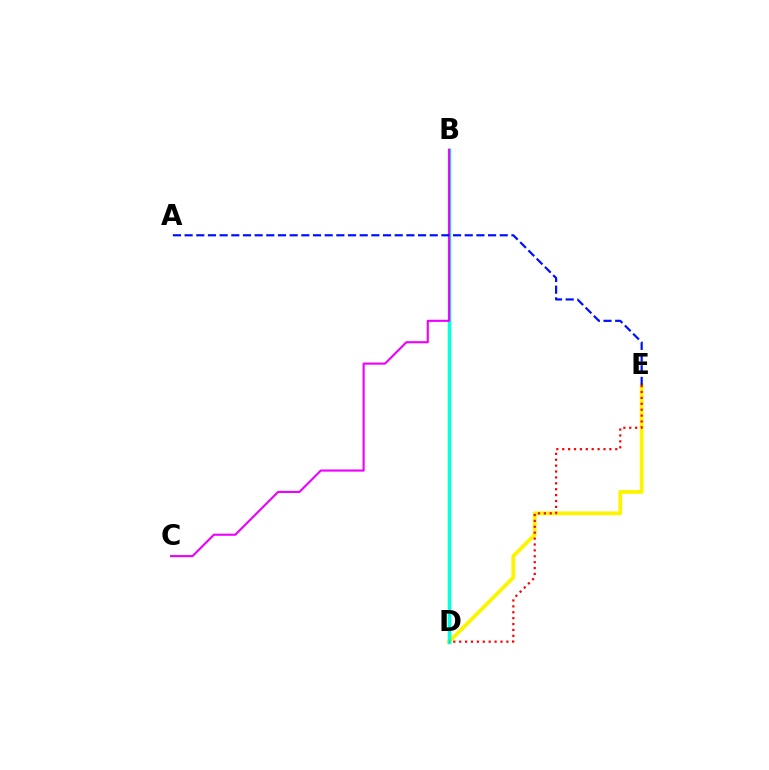{('D', 'E'): [{'color': '#fcf500', 'line_style': 'solid', 'thickness': 2.74}, {'color': '#ff0000', 'line_style': 'dotted', 'thickness': 1.6}], ('B', 'D'): [{'color': '#08ff00', 'line_style': 'solid', 'thickness': 2.5}, {'color': '#00fff6', 'line_style': 'solid', 'thickness': 2.12}], ('B', 'C'): [{'color': '#ee00ff', 'line_style': 'solid', 'thickness': 1.53}], ('A', 'E'): [{'color': '#0010ff', 'line_style': 'dashed', 'thickness': 1.59}]}